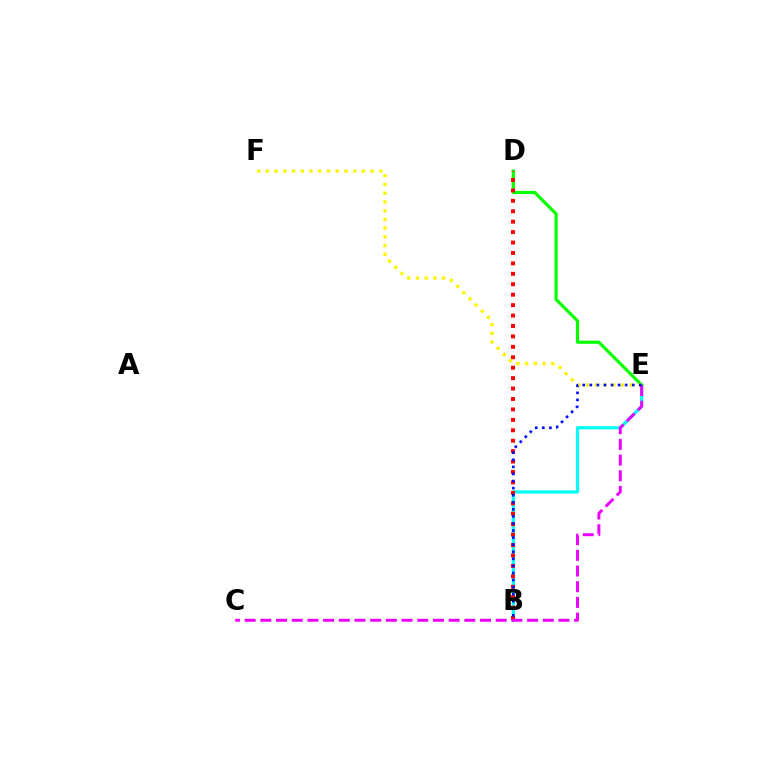{('B', 'E'): [{'color': '#00fff6', 'line_style': 'solid', 'thickness': 2.27}, {'color': '#0010ff', 'line_style': 'dotted', 'thickness': 1.92}], ('D', 'E'): [{'color': '#08ff00', 'line_style': 'solid', 'thickness': 2.28}], ('B', 'D'): [{'color': '#ff0000', 'line_style': 'dotted', 'thickness': 2.83}], ('E', 'F'): [{'color': '#fcf500', 'line_style': 'dotted', 'thickness': 2.37}], ('C', 'E'): [{'color': '#ee00ff', 'line_style': 'dashed', 'thickness': 2.13}]}